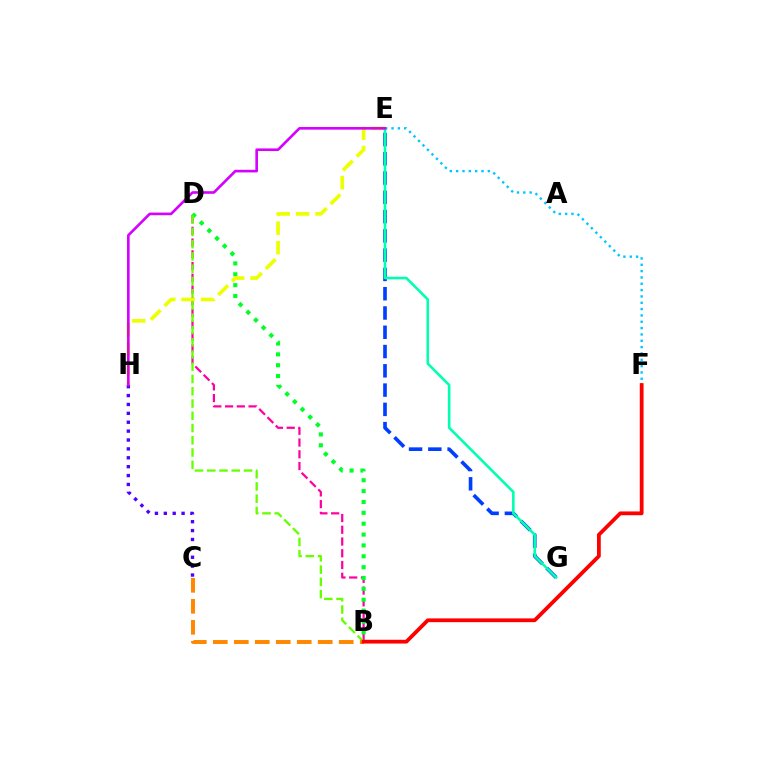{('B', 'C'): [{'color': '#ff8800', 'line_style': 'dashed', 'thickness': 2.85}], ('B', 'D'): [{'color': '#ff00a0', 'line_style': 'dashed', 'thickness': 1.6}, {'color': '#00ff27', 'line_style': 'dotted', 'thickness': 2.95}, {'color': '#66ff00', 'line_style': 'dashed', 'thickness': 1.66}], ('E', 'F'): [{'color': '#00c7ff', 'line_style': 'dotted', 'thickness': 1.72}], ('B', 'F'): [{'color': '#ff0000', 'line_style': 'solid', 'thickness': 2.72}], ('E', 'G'): [{'color': '#003fff', 'line_style': 'dashed', 'thickness': 2.62}, {'color': '#00ffaf', 'line_style': 'solid', 'thickness': 1.86}], ('C', 'H'): [{'color': '#4f00ff', 'line_style': 'dotted', 'thickness': 2.42}], ('E', 'H'): [{'color': '#eeff00', 'line_style': 'dashed', 'thickness': 2.64}, {'color': '#d600ff', 'line_style': 'solid', 'thickness': 1.89}]}